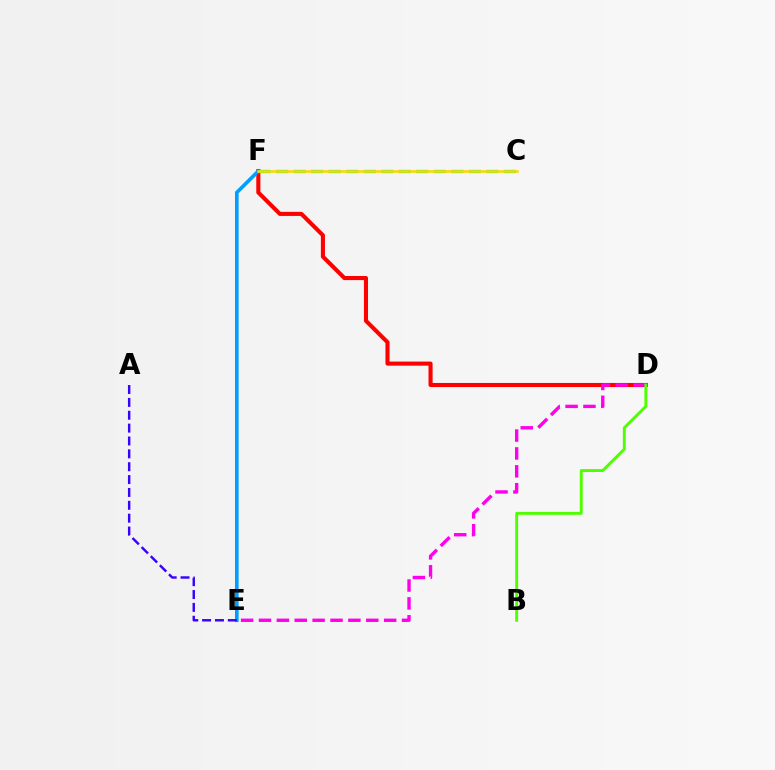{('D', 'F'): [{'color': '#ff0000', 'line_style': 'solid', 'thickness': 2.94}], ('E', 'F'): [{'color': '#009eff', 'line_style': 'solid', 'thickness': 2.61}], ('D', 'E'): [{'color': '#ff00ed', 'line_style': 'dashed', 'thickness': 2.43}], ('A', 'E'): [{'color': '#3700ff', 'line_style': 'dashed', 'thickness': 1.75}], ('B', 'D'): [{'color': '#4fff00', 'line_style': 'solid', 'thickness': 2.1}], ('C', 'F'): [{'color': '#00ff86', 'line_style': 'dashed', 'thickness': 2.38}, {'color': '#ffd500', 'line_style': 'solid', 'thickness': 1.84}]}